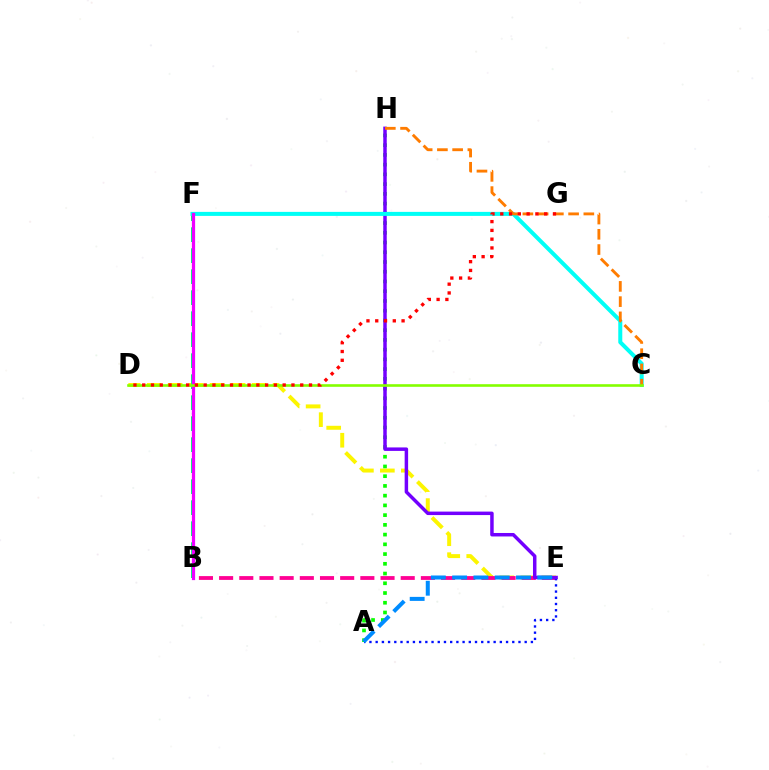{('D', 'E'): [{'color': '#fcf500', 'line_style': 'dashed', 'thickness': 2.85}], ('B', 'E'): [{'color': '#ff0094', 'line_style': 'dashed', 'thickness': 2.74}], ('B', 'F'): [{'color': '#00ff74', 'line_style': 'dashed', 'thickness': 2.85}, {'color': '#ee00ff', 'line_style': 'solid', 'thickness': 2.32}], ('A', 'H'): [{'color': '#08ff00', 'line_style': 'dotted', 'thickness': 2.65}], ('A', 'E'): [{'color': '#0010ff', 'line_style': 'dotted', 'thickness': 1.69}, {'color': '#008cff', 'line_style': 'dashed', 'thickness': 2.89}], ('E', 'H'): [{'color': '#7200ff', 'line_style': 'solid', 'thickness': 2.5}], ('C', 'F'): [{'color': '#00fff6', 'line_style': 'solid', 'thickness': 2.89}], ('C', 'H'): [{'color': '#ff7c00', 'line_style': 'dashed', 'thickness': 2.07}], ('C', 'D'): [{'color': '#84ff00', 'line_style': 'solid', 'thickness': 1.88}], ('D', 'G'): [{'color': '#ff0000', 'line_style': 'dotted', 'thickness': 2.39}]}